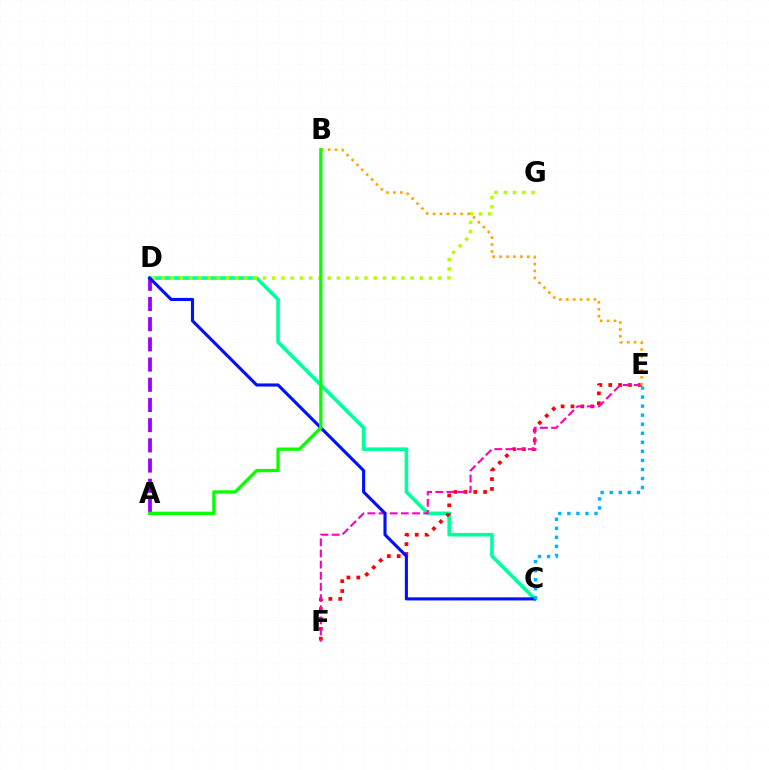{('C', 'D'): [{'color': '#00ff9d', 'line_style': 'solid', 'thickness': 2.59}, {'color': '#0010ff', 'line_style': 'solid', 'thickness': 2.24}], ('D', 'G'): [{'color': '#b3ff00', 'line_style': 'dotted', 'thickness': 2.51}], ('E', 'F'): [{'color': '#ff0000', 'line_style': 'dotted', 'thickness': 2.68}, {'color': '#ff00bd', 'line_style': 'dashed', 'thickness': 1.52}], ('A', 'D'): [{'color': '#9b00ff', 'line_style': 'dashed', 'thickness': 2.74}], ('B', 'E'): [{'color': '#ffa500', 'line_style': 'dotted', 'thickness': 1.88}], ('C', 'E'): [{'color': '#00b5ff', 'line_style': 'dotted', 'thickness': 2.46}], ('A', 'B'): [{'color': '#08ff00', 'line_style': 'solid', 'thickness': 2.38}]}